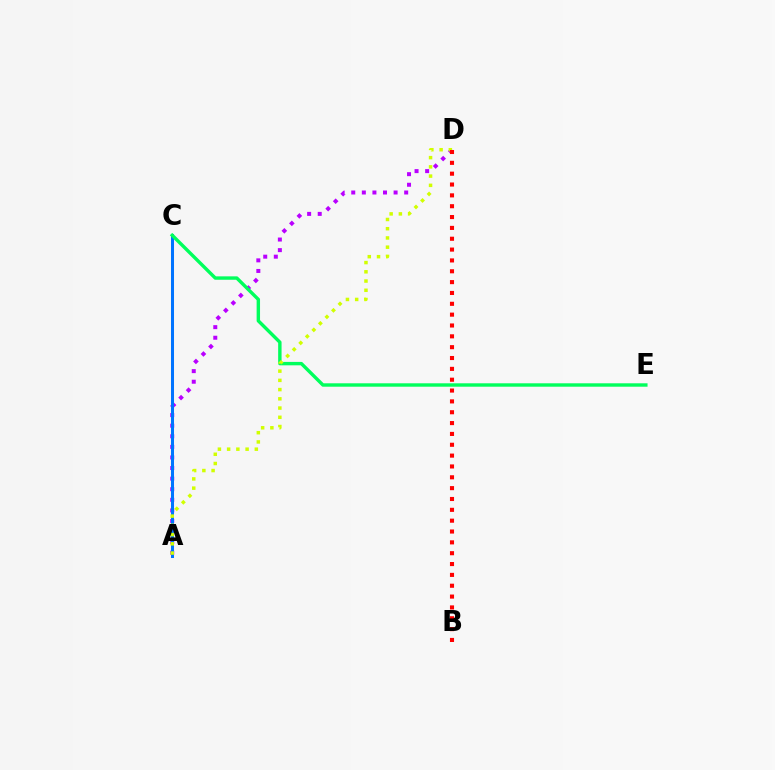{('A', 'D'): [{'color': '#b900ff', 'line_style': 'dotted', 'thickness': 2.88}, {'color': '#d1ff00', 'line_style': 'dotted', 'thickness': 2.51}], ('A', 'C'): [{'color': '#0074ff', 'line_style': 'solid', 'thickness': 2.17}], ('C', 'E'): [{'color': '#00ff5c', 'line_style': 'solid', 'thickness': 2.45}], ('B', 'D'): [{'color': '#ff0000', 'line_style': 'dotted', 'thickness': 2.95}]}